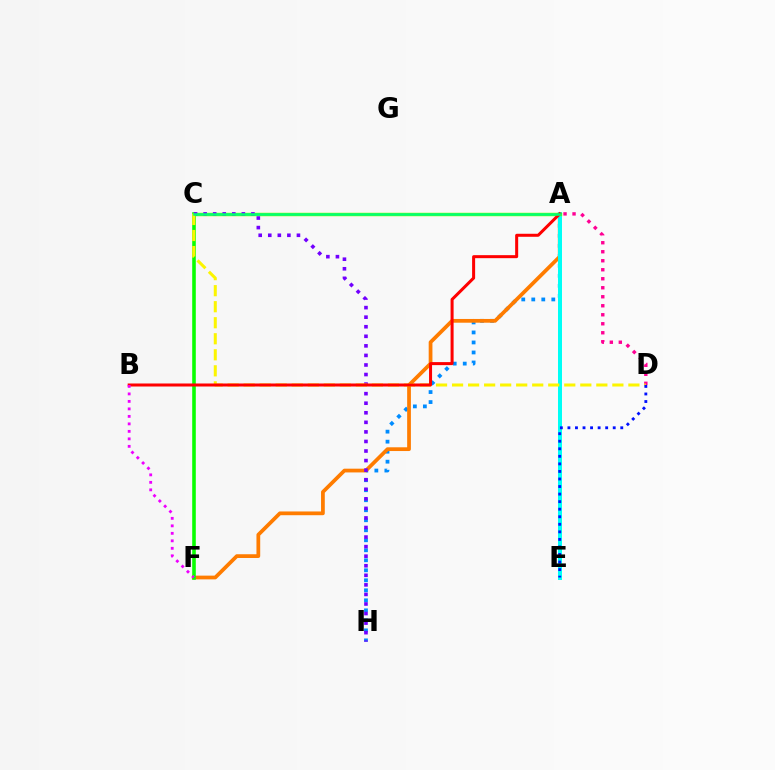{('A', 'H'): [{'color': '#008cff', 'line_style': 'dotted', 'thickness': 2.72}], ('A', 'F'): [{'color': '#ff7c00', 'line_style': 'solid', 'thickness': 2.7}], ('A', 'E'): [{'color': '#00fff6', 'line_style': 'solid', 'thickness': 2.87}], ('C', 'F'): [{'color': '#08ff00', 'line_style': 'solid', 'thickness': 2.58}], ('A', 'C'): [{'color': '#84ff00', 'line_style': 'solid', 'thickness': 2.49}, {'color': '#00ff74', 'line_style': 'solid', 'thickness': 1.84}], ('C', 'H'): [{'color': '#7200ff', 'line_style': 'dotted', 'thickness': 2.6}], ('A', 'D'): [{'color': '#ff0094', 'line_style': 'dotted', 'thickness': 2.45}], ('C', 'D'): [{'color': '#fcf500', 'line_style': 'dashed', 'thickness': 2.18}], ('A', 'B'): [{'color': '#ff0000', 'line_style': 'solid', 'thickness': 2.17}], ('B', 'F'): [{'color': '#ee00ff', 'line_style': 'dotted', 'thickness': 2.04}], ('D', 'E'): [{'color': '#0010ff', 'line_style': 'dotted', 'thickness': 2.05}]}